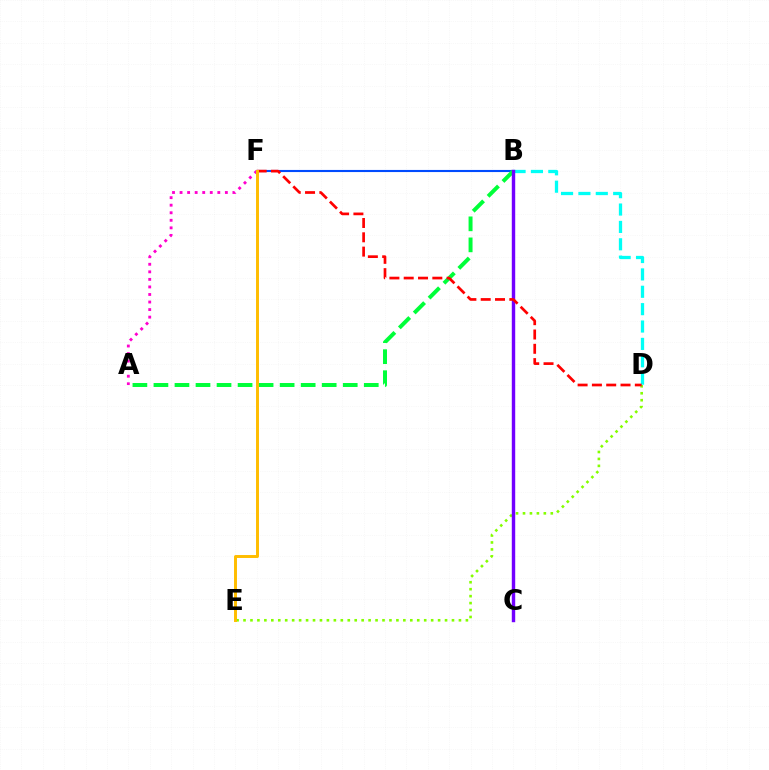{('D', 'E'): [{'color': '#84ff00', 'line_style': 'dotted', 'thickness': 1.89}], ('B', 'F'): [{'color': '#004bff', 'line_style': 'solid', 'thickness': 1.53}], ('A', 'B'): [{'color': '#00ff39', 'line_style': 'dashed', 'thickness': 2.86}], ('B', 'D'): [{'color': '#00fff6', 'line_style': 'dashed', 'thickness': 2.36}], ('B', 'C'): [{'color': '#7200ff', 'line_style': 'solid', 'thickness': 2.46}], ('D', 'F'): [{'color': '#ff0000', 'line_style': 'dashed', 'thickness': 1.94}], ('A', 'F'): [{'color': '#ff00cf', 'line_style': 'dotted', 'thickness': 2.05}], ('E', 'F'): [{'color': '#ffbd00', 'line_style': 'solid', 'thickness': 2.12}]}